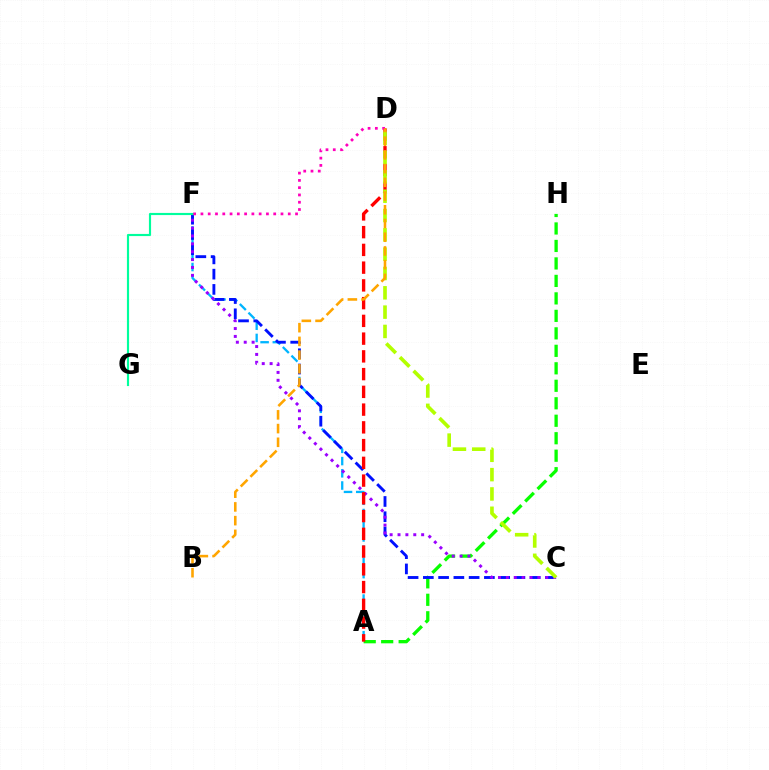{('A', 'H'): [{'color': '#08ff00', 'line_style': 'dashed', 'thickness': 2.37}], ('A', 'F'): [{'color': '#00b5ff', 'line_style': 'dashed', 'thickness': 1.66}], ('C', 'F'): [{'color': '#0010ff', 'line_style': 'dashed', 'thickness': 2.07}, {'color': '#9b00ff', 'line_style': 'dotted', 'thickness': 2.14}], ('F', 'G'): [{'color': '#00ff9d', 'line_style': 'solid', 'thickness': 1.55}], ('A', 'D'): [{'color': '#ff0000', 'line_style': 'dashed', 'thickness': 2.41}], ('D', 'F'): [{'color': '#ff00bd', 'line_style': 'dotted', 'thickness': 1.98}], ('C', 'D'): [{'color': '#b3ff00', 'line_style': 'dashed', 'thickness': 2.62}], ('B', 'D'): [{'color': '#ffa500', 'line_style': 'dashed', 'thickness': 1.86}]}